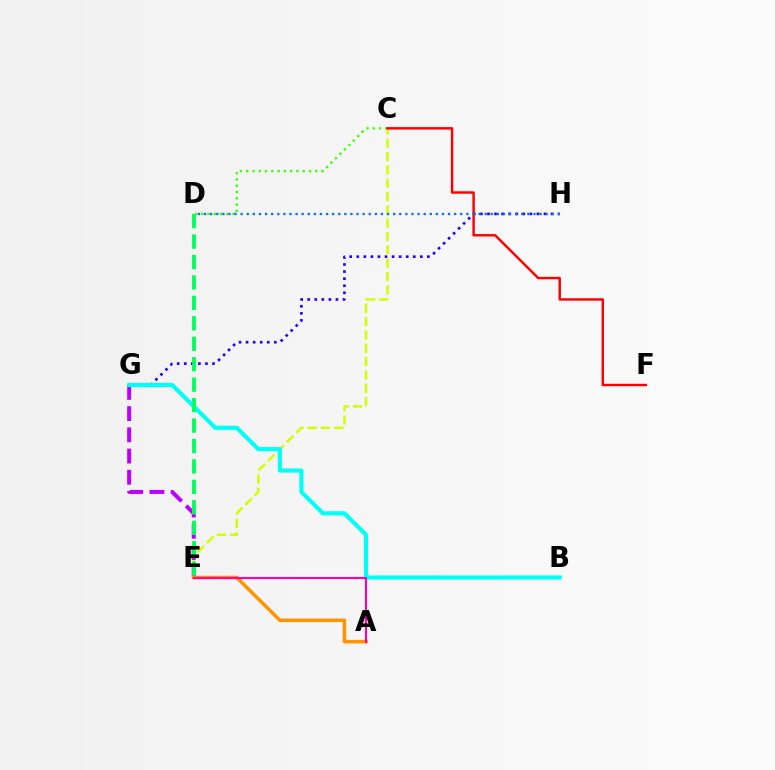{('C', 'E'): [{'color': '#d1ff00', 'line_style': 'dashed', 'thickness': 1.81}], ('E', 'G'): [{'color': '#b900ff', 'line_style': 'dashed', 'thickness': 2.88}], ('G', 'H'): [{'color': '#2500ff', 'line_style': 'dotted', 'thickness': 1.92}], ('B', 'G'): [{'color': '#00fff6', 'line_style': 'solid', 'thickness': 2.98}], ('D', 'E'): [{'color': '#00ff5c', 'line_style': 'dashed', 'thickness': 2.78}], ('A', 'E'): [{'color': '#ff9400', 'line_style': 'solid', 'thickness': 2.54}, {'color': '#ff00ac', 'line_style': 'solid', 'thickness': 1.52}], ('C', 'D'): [{'color': '#3dff00', 'line_style': 'dotted', 'thickness': 1.7}], ('C', 'F'): [{'color': '#ff0000', 'line_style': 'solid', 'thickness': 1.76}], ('D', 'H'): [{'color': '#0074ff', 'line_style': 'dotted', 'thickness': 1.66}]}